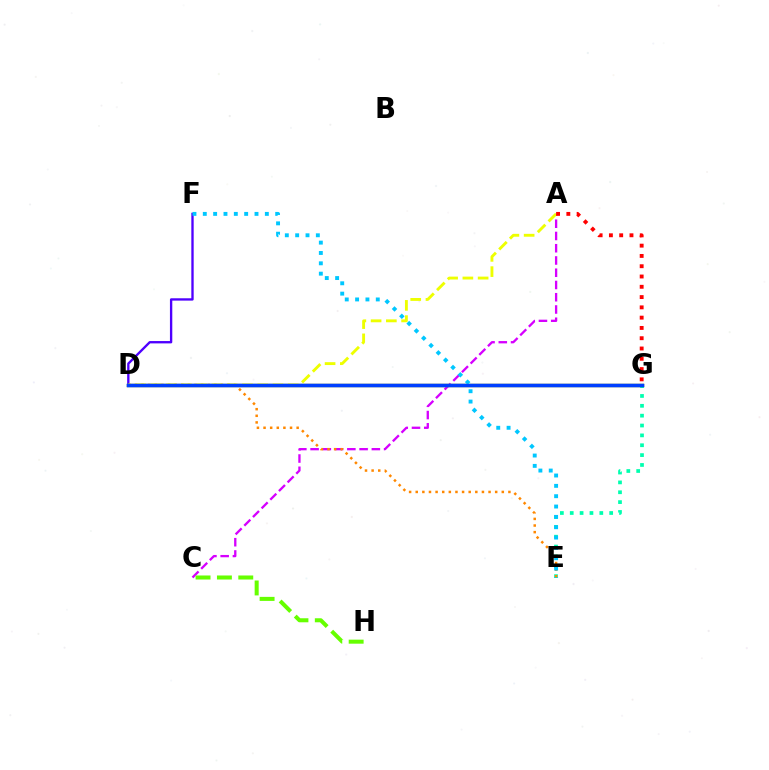{('D', 'G'): [{'color': '#ff00a0', 'line_style': 'solid', 'thickness': 2.39}, {'color': '#00ff27', 'line_style': 'solid', 'thickness': 2.38}, {'color': '#003fff', 'line_style': 'solid', 'thickness': 2.46}], ('E', 'G'): [{'color': '#00ffaf', 'line_style': 'dotted', 'thickness': 2.68}], ('A', 'C'): [{'color': '#d600ff', 'line_style': 'dashed', 'thickness': 1.66}], ('D', 'F'): [{'color': '#4f00ff', 'line_style': 'solid', 'thickness': 1.69}], ('D', 'E'): [{'color': '#ff8800', 'line_style': 'dotted', 'thickness': 1.8}], ('C', 'H'): [{'color': '#66ff00', 'line_style': 'dashed', 'thickness': 2.9}], ('A', 'D'): [{'color': '#eeff00', 'line_style': 'dashed', 'thickness': 2.07}], ('A', 'G'): [{'color': '#ff0000', 'line_style': 'dotted', 'thickness': 2.79}], ('E', 'F'): [{'color': '#00c7ff', 'line_style': 'dotted', 'thickness': 2.81}]}